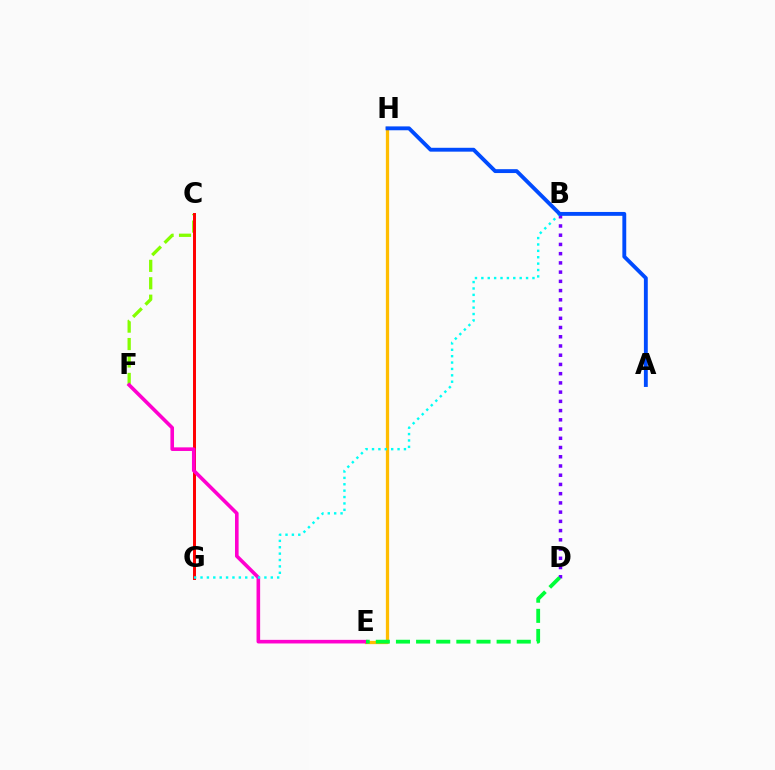{('E', 'H'): [{'color': '#ffbd00', 'line_style': 'solid', 'thickness': 2.35}], ('C', 'F'): [{'color': '#84ff00', 'line_style': 'dashed', 'thickness': 2.37}], ('C', 'G'): [{'color': '#ff0000', 'line_style': 'solid', 'thickness': 2.14}], ('E', 'F'): [{'color': '#ff00cf', 'line_style': 'solid', 'thickness': 2.6}], ('B', 'D'): [{'color': '#7200ff', 'line_style': 'dotted', 'thickness': 2.51}], ('B', 'G'): [{'color': '#00fff6', 'line_style': 'dotted', 'thickness': 1.74}], ('D', 'E'): [{'color': '#00ff39', 'line_style': 'dashed', 'thickness': 2.74}], ('A', 'H'): [{'color': '#004bff', 'line_style': 'solid', 'thickness': 2.79}]}